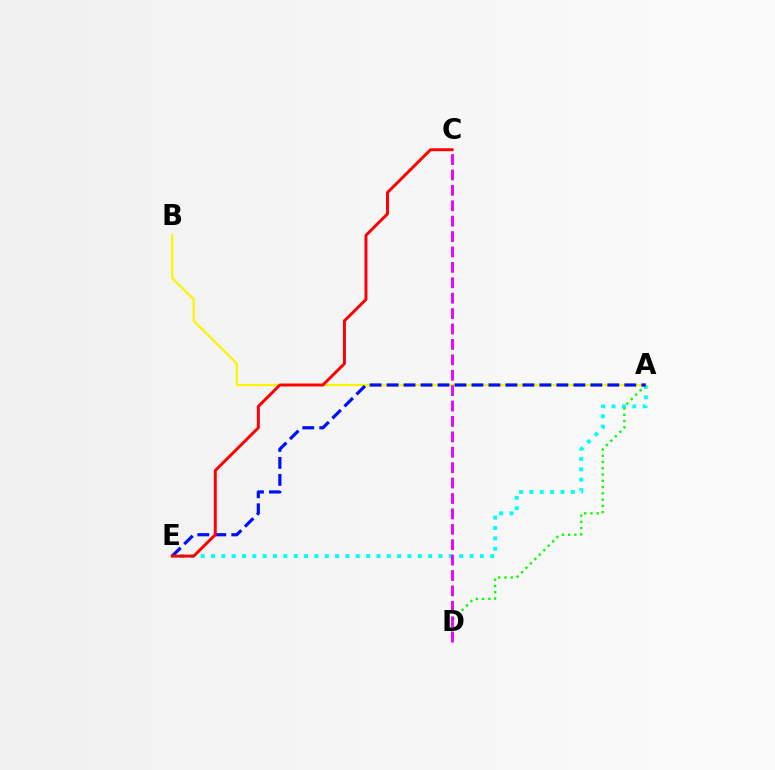{('A', 'E'): [{'color': '#00fff6', 'line_style': 'dotted', 'thickness': 2.81}, {'color': '#0010ff', 'line_style': 'dashed', 'thickness': 2.31}], ('A', 'D'): [{'color': '#08ff00', 'line_style': 'dotted', 'thickness': 1.7}], ('A', 'B'): [{'color': '#fcf500', 'line_style': 'solid', 'thickness': 1.62}], ('C', 'E'): [{'color': '#ff0000', 'line_style': 'solid', 'thickness': 2.12}], ('C', 'D'): [{'color': '#ee00ff', 'line_style': 'dashed', 'thickness': 2.09}]}